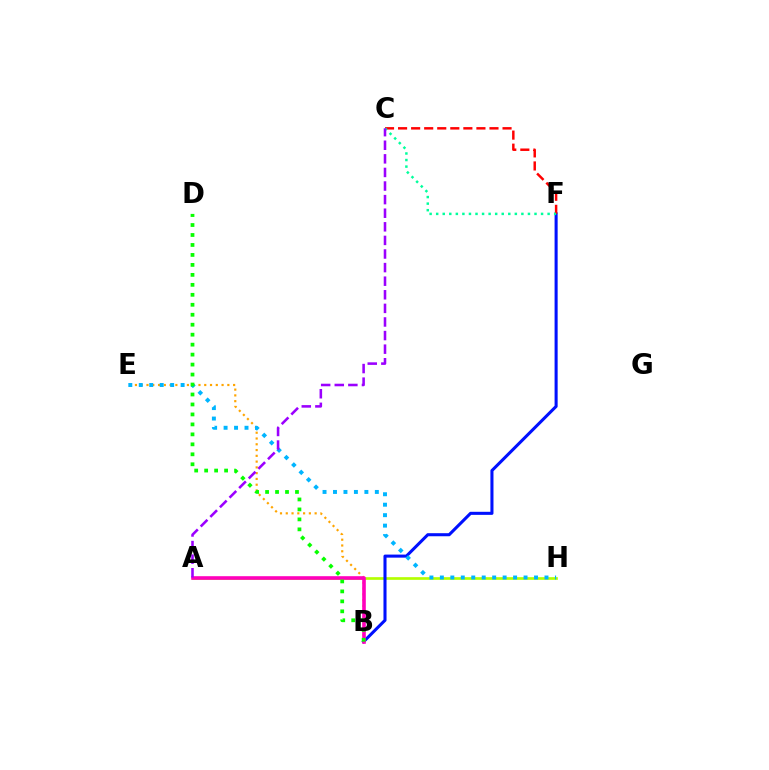{('A', 'H'): [{'color': '#b3ff00', 'line_style': 'solid', 'thickness': 1.93}], ('B', 'F'): [{'color': '#0010ff', 'line_style': 'solid', 'thickness': 2.2}], ('C', 'F'): [{'color': '#ff0000', 'line_style': 'dashed', 'thickness': 1.77}, {'color': '#00ff9d', 'line_style': 'dotted', 'thickness': 1.78}], ('B', 'E'): [{'color': '#ffa500', 'line_style': 'dotted', 'thickness': 1.57}], ('E', 'H'): [{'color': '#00b5ff', 'line_style': 'dotted', 'thickness': 2.84}], ('A', 'B'): [{'color': '#ff00bd', 'line_style': 'solid', 'thickness': 2.6}], ('A', 'C'): [{'color': '#9b00ff', 'line_style': 'dashed', 'thickness': 1.85}], ('B', 'D'): [{'color': '#08ff00', 'line_style': 'dotted', 'thickness': 2.71}]}